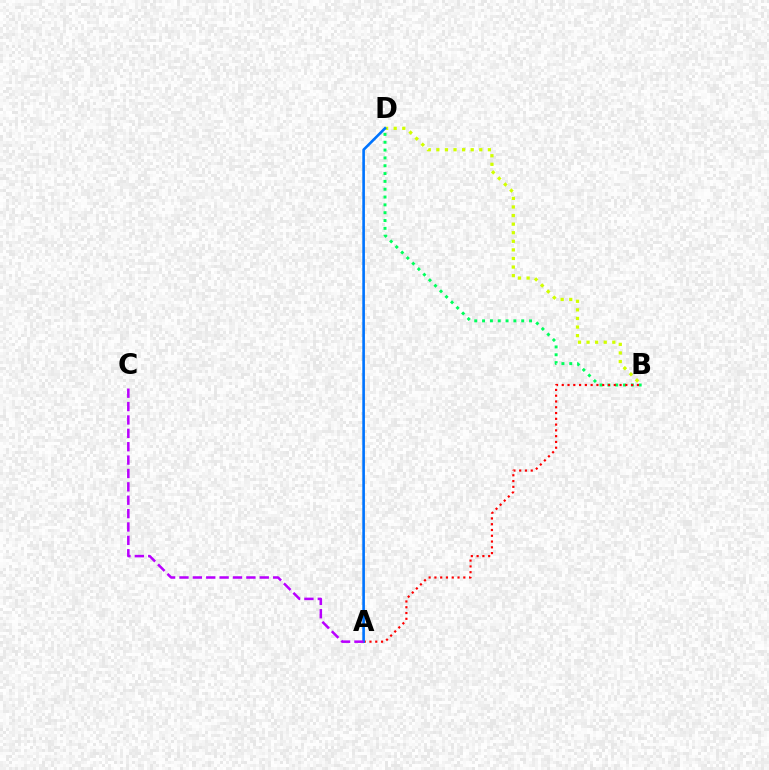{('B', 'D'): [{'color': '#d1ff00', 'line_style': 'dotted', 'thickness': 2.33}, {'color': '#00ff5c', 'line_style': 'dotted', 'thickness': 2.13}], ('A', 'B'): [{'color': '#ff0000', 'line_style': 'dotted', 'thickness': 1.57}], ('A', 'D'): [{'color': '#0074ff', 'line_style': 'solid', 'thickness': 1.9}], ('A', 'C'): [{'color': '#b900ff', 'line_style': 'dashed', 'thickness': 1.82}]}